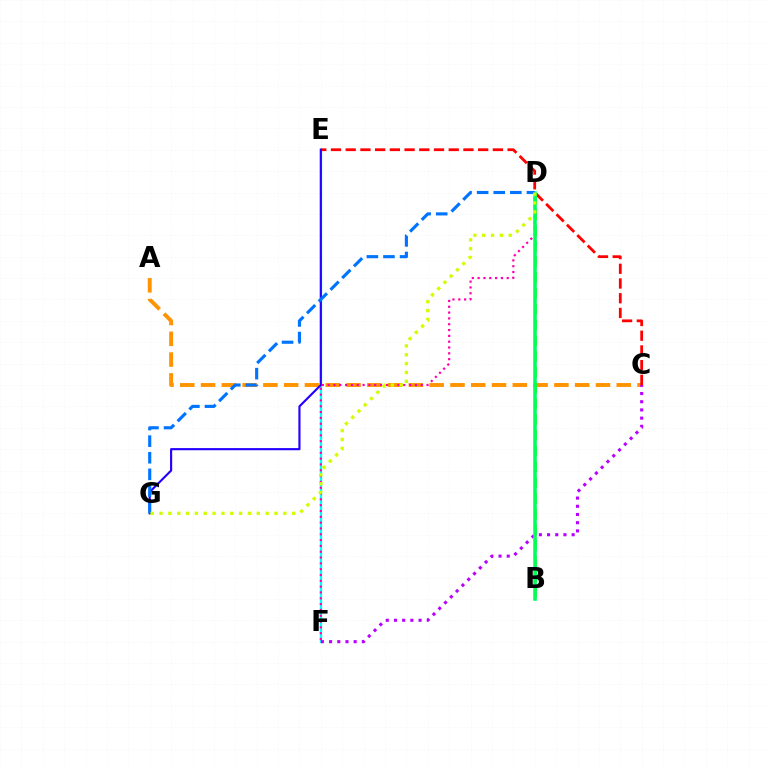{('A', 'C'): [{'color': '#ff9400', 'line_style': 'dashed', 'thickness': 2.82}], ('E', 'F'): [{'color': '#00fff6', 'line_style': 'solid', 'thickness': 1.64}], ('C', 'E'): [{'color': '#ff0000', 'line_style': 'dashed', 'thickness': 2.0}], ('B', 'D'): [{'color': '#3dff00', 'line_style': 'dashed', 'thickness': 2.14}, {'color': '#00ff5c', 'line_style': 'solid', 'thickness': 2.54}], ('C', 'F'): [{'color': '#b900ff', 'line_style': 'dotted', 'thickness': 2.23}], ('D', 'F'): [{'color': '#ff00ac', 'line_style': 'dotted', 'thickness': 1.58}], ('E', 'G'): [{'color': '#2500ff', 'line_style': 'solid', 'thickness': 1.54}], ('D', 'G'): [{'color': '#0074ff', 'line_style': 'dashed', 'thickness': 2.25}, {'color': '#d1ff00', 'line_style': 'dotted', 'thickness': 2.4}]}